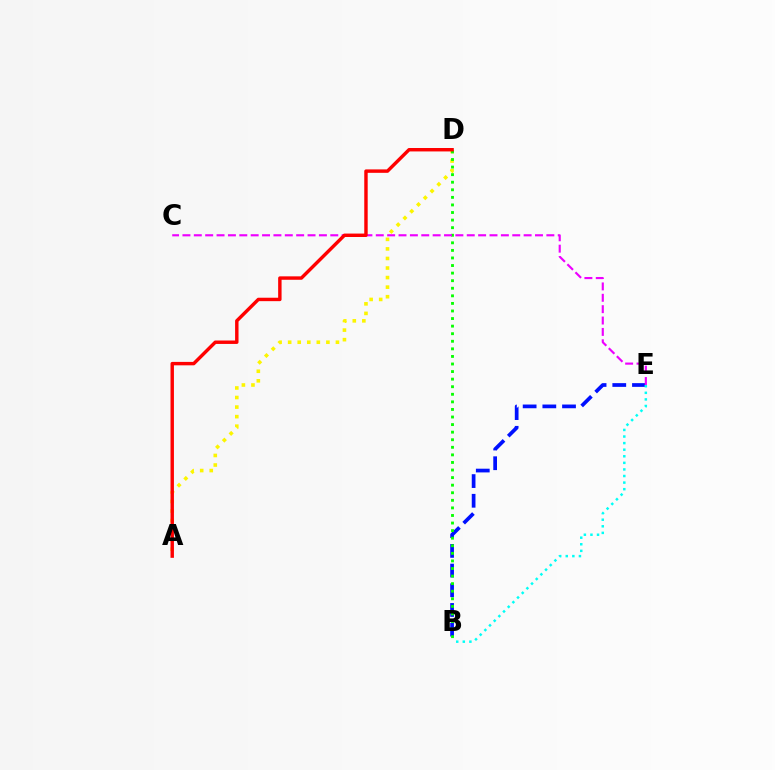{('B', 'E'): [{'color': '#0010ff', 'line_style': 'dashed', 'thickness': 2.67}, {'color': '#00fff6', 'line_style': 'dotted', 'thickness': 1.79}], ('A', 'D'): [{'color': '#fcf500', 'line_style': 'dotted', 'thickness': 2.6}, {'color': '#ff0000', 'line_style': 'solid', 'thickness': 2.47}], ('B', 'D'): [{'color': '#08ff00', 'line_style': 'dotted', 'thickness': 2.06}], ('C', 'E'): [{'color': '#ee00ff', 'line_style': 'dashed', 'thickness': 1.54}]}